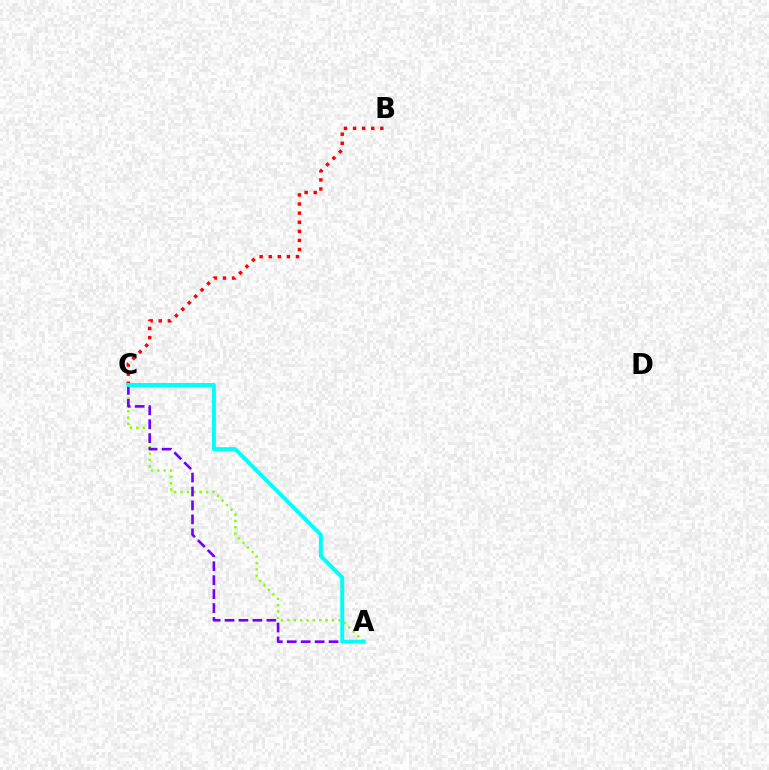{('A', 'C'): [{'color': '#84ff00', 'line_style': 'dotted', 'thickness': 1.73}, {'color': '#7200ff', 'line_style': 'dashed', 'thickness': 1.89}, {'color': '#00fff6', 'line_style': 'solid', 'thickness': 2.87}], ('B', 'C'): [{'color': '#ff0000', 'line_style': 'dotted', 'thickness': 2.47}]}